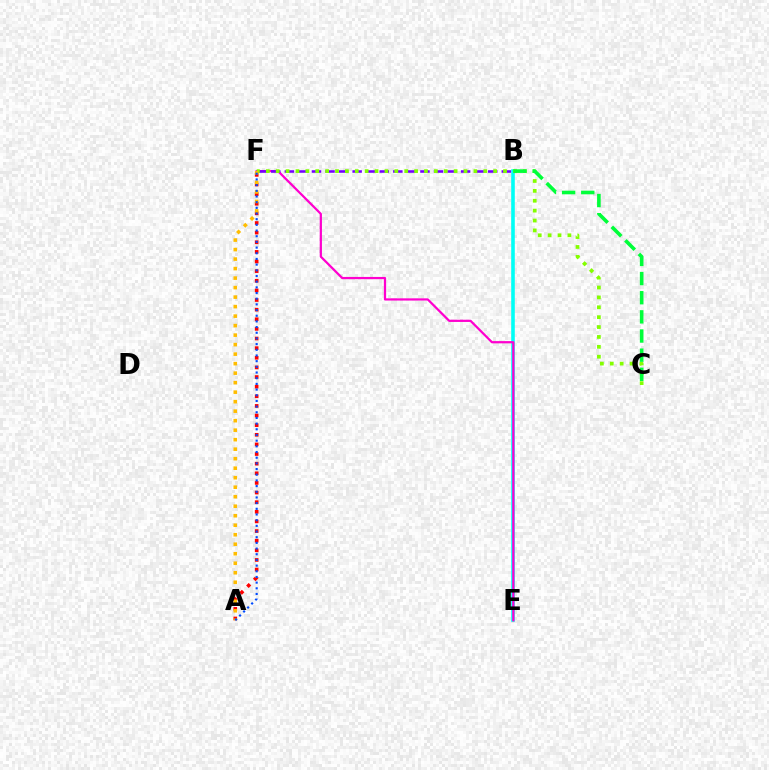{('B', 'E'): [{'color': '#00fff6', 'line_style': 'solid', 'thickness': 2.58}], ('E', 'F'): [{'color': '#ff00cf', 'line_style': 'solid', 'thickness': 1.61}], ('B', 'F'): [{'color': '#7200ff', 'line_style': 'dashed', 'thickness': 1.84}], ('C', 'F'): [{'color': '#84ff00', 'line_style': 'dotted', 'thickness': 2.69}], ('A', 'F'): [{'color': '#ff0000', 'line_style': 'dotted', 'thickness': 2.62}, {'color': '#ffbd00', 'line_style': 'dotted', 'thickness': 2.58}, {'color': '#004bff', 'line_style': 'dotted', 'thickness': 1.54}], ('B', 'C'): [{'color': '#00ff39', 'line_style': 'dashed', 'thickness': 2.6}]}